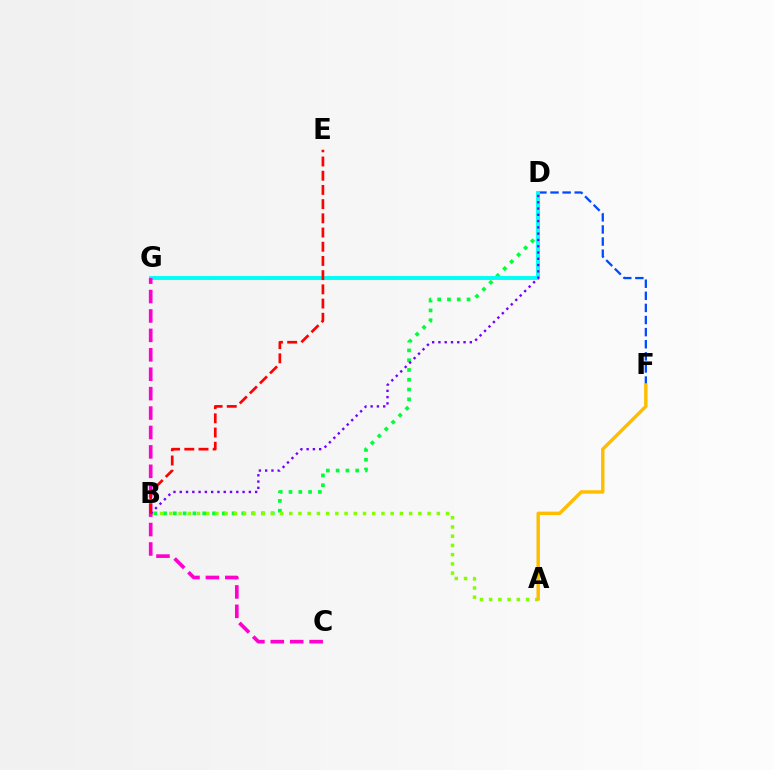{('B', 'D'): [{'color': '#00ff39', 'line_style': 'dotted', 'thickness': 2.66}, {'color': '#7200ff', 'line_style': 'dotted', 'thickness': 1.71}], ('D', 'F'): [{'color': '#004bff', 'line_style': 'dashed', 'thickness': 1.64}], ('D', 'G'): [{'color': '#00fff6', 'line_style': 'solid', 'thickness': 2.81}], ('A', 'B'): [{'color': '#84ff00', 'line_style': 'dotted', 'thickness': 2.51}], ('C', 'G'): [{'color': '#ff00cf', 'line_style': 'dashed', 'thickness': 2.64}], ('A', 'F'): [{'color': '#ffbd00', 'line_style': 'solid', 'thickness': 2.47}], ('B', 'E'): [{'color': '#ff0000', 'line_style': 'dashed', 'thickness': 1.93}]}